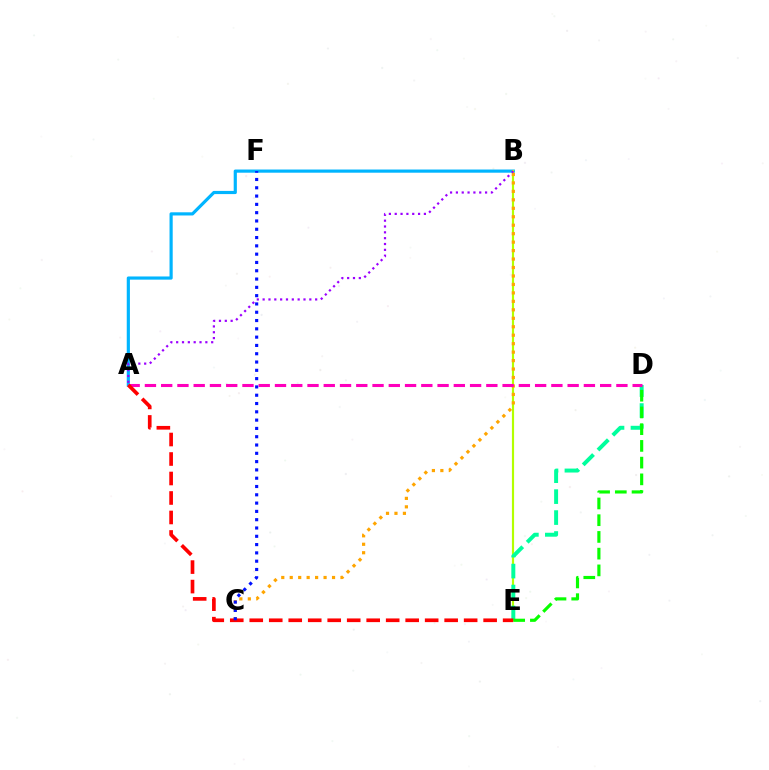{('A', 'B'): [{'color': '#00b5ff', 'line_style': 'solid', 'thickness': 2.28}, {'color': '#9b00ff', 'line_style': 'dotted', 'thickness': 1.59}], ('B', 'E'): [{'color': '#b3ff00', 'line_style': 'solid', 'thickness': 1.56}], ('D', 'E'): [{'color': '#00ff9d', 'line_style': 'dashed', 'thickness': 2.84}, {'color': '#08ff00', 'line_style': 'dashed', 'thickness': 2.27}], ('B', 'C'): [{'color': '#ffa500', 'line_style': 'dotted', 'thickness': 2.3}], ('A', 'D'): [{'color': '#ff00bd', 'line_style': 'dashed', 'thickness': 2.21}], ('A', 'E'): [{'color': '#ff0000', 'line_style': 'dashed', 'thickness': 2.65}], ('C', 'F'): [{'color': '#0010ff', 'line_style': 'dotted', 'thickness': 2.25}]}